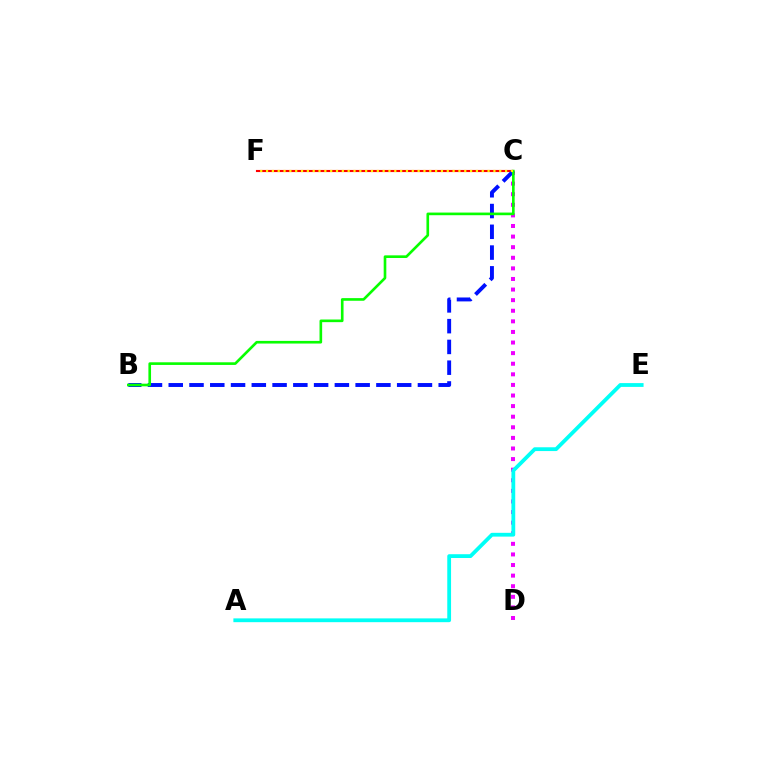{('C', 'D'): [{'color': '#ee00ff', 'line_style': 'dotted', 'thickness': 2.88}], ('C', 'F'): [{'color': '#ff0000', 'line_style': 'solid', 'thickness': 1.53}, {'color': '#fcf500', 'line_style': 'dotted', 'thickness': 1.58}], ('B', 'C'): [{'color': '#0010ff', 'line_style': 'dashed', 'thickness': 2.82}, {'color': '#08ff00', 'line_style': 'solid', 'thickness': 1.9}], ('A', 'E'): [{'color': '#00fff6', 'line_style': 'solid', 'thickness': 2.73}]}